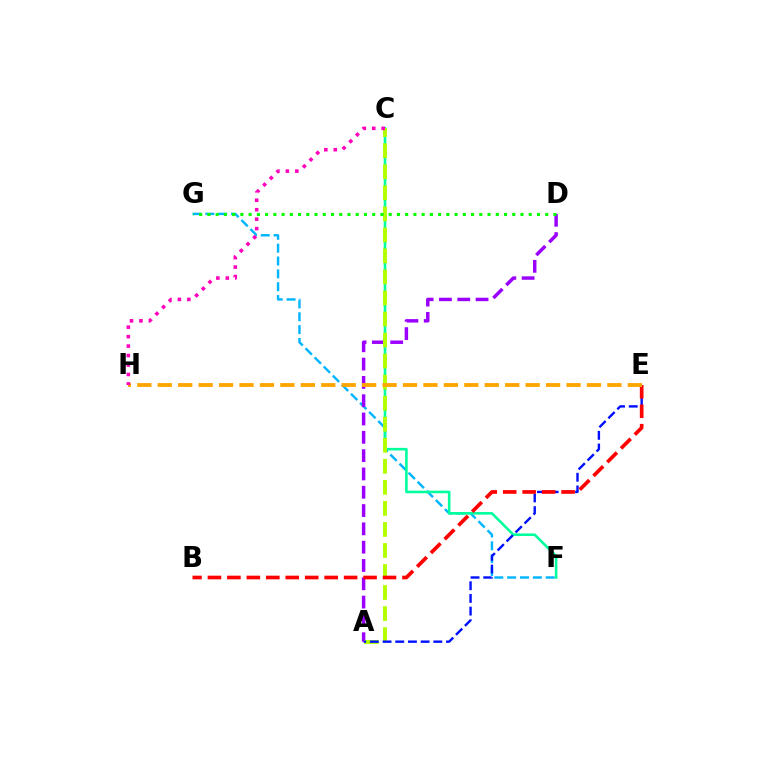{('F', 'G'): [{'color': '#00b5ff', 'line_style': 'dashed', 'thickness': 1.75}], ('A', 'D'): [{'color': '#9b00ff', 'line_style': 'dashed', 'thickness': 2.49}], ('C', 'F'): [{'color': '#00ff9d', 'line_style': 'solid', 'thickness': 1.87}], ('A', 'C'): [{'color': '#b3ff00', 'line_style': 'dashed', 'thickness': 2.86}], ('A', 'E'): [{'color': '#0010ff', 'line_style': 'dashed', 'thickness': 1.72}], ('B', 'E'): [{'color': '#ff0000', 'line_style': 'dashed', 'thickness': 2.64}], ('D', 'G'): [{'color': '#08ff00', 'line_style': 'dotted', 'thickness': 2.24}], ('E', 'H'): [{'color': '#ffa500', 'line_style': 'dashed', 'thickness': 2.78}], ('C', 'H'): [{'color': '#ff00bd', 'line_style': 'dotted', 'thickness': 2.57}]}